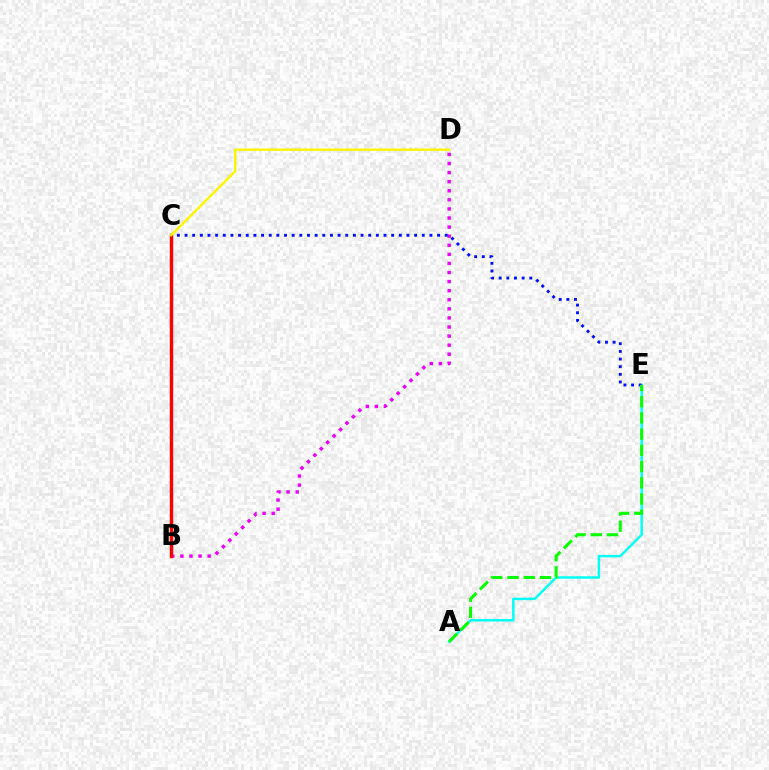{('A', 'E'): [{'color': '#00fff6', 'line_style': 'solid', 'thickness': 1.77}, {'color': '#08ff00', 'line_style': 'dashed', 'thickness': 2.2}], ('B', 'D'): [{'color': '#ee00ff', 'line_style': 'dotted', 'thickness': 2.47}], ('B', 'C'): [{'color': '#ff0000', 'line_style': 'solid', 'thickness': 2.46}], ('C', 'E'): [{'color': '#0010ff', 'line_style': 'dotted', 'thickness': 2.08}], ('C', 'D'): [{'color': '#fcf500', 'line_style': 'solid', 'thickness': 1.71}]}